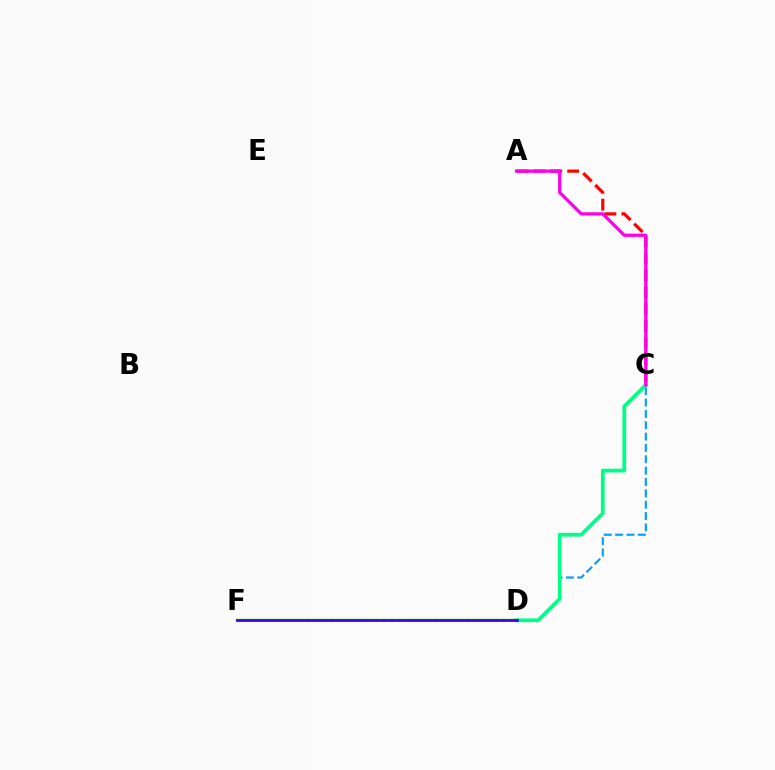{('D', 'F'): [{'color': '#4fff00', 'line_style': 'solid', 'thickness': 1.79}, {'color': '#ffd500', 'line_style': 'dotted', 'thickness': 2.31}, {'color': '#3700ff', 'line_style': 'solid', 'thickness': 1.99}], ('A', 'C'): [{'color': '#ff0000', 'line_style': 'dashed', 'thickness': 2.29}, {'color': '#ff00ed', 'line_style': 'solid', 'thickness': 2.35}], ('C', 'D'): [{'color': '#009eff', 'line_style': 'dashed', 'thickness': 1.54}, {'color': '#00ff86', 'line_style': 'solid', 'thickness': 2.71}]}